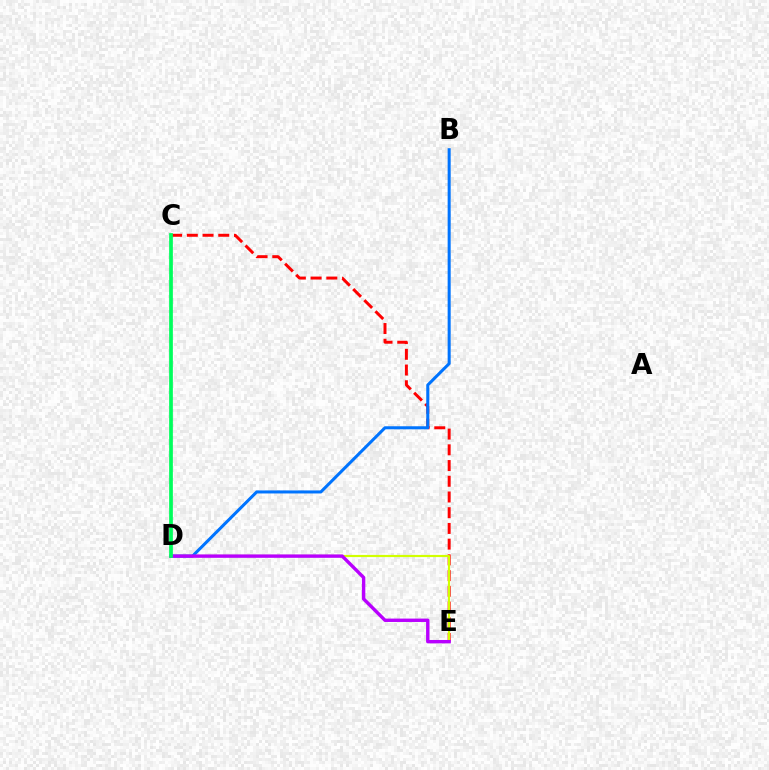{('C', 'E'): [{'color': '#ff0000', 'line_style': 'dashed', 'thickness': 2.14}], ('B', 'D'): [{'color': '#0074ff', 'line_style': 'solid', 'thickness': 2.19}], ('D', 'E'): [{'color': '#d1ff00', 'line_style': 'solid', 'thickness': 1.56}, {'color': '#b900ff', 'line_style': 'solid', 'thickness': 2.44}], ('C', 'D'): [{'color': '#00ff5c', 'line_style': 'solid', 'thickness': 2.68}]}